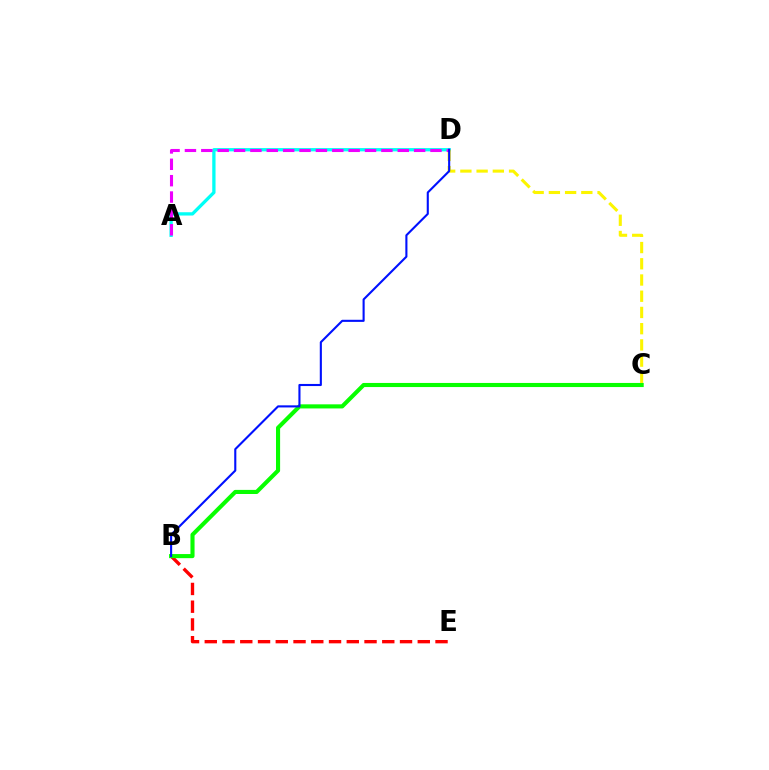{('B', 'E'): [{'color': '#ff0000', 'line_style': 'dashed', 'thickness': 2.41}], ('A', 'D'): [{'color': '#00fff6', 'line_style': 'solid', 'thickness': 2.37}, {'color': '#ee00ff', 'line_style': 'dashed', 'thickness': 2.22}], ('B', 'C'): [{'color': '#08ff00', 'line_style': 'solid', 'thickness': 2.95}], ('C', 'D'): [{'color': '#fcf500', 'line_style': 'dashed', 'thickness': 2.2}], ('B', 'D'): [{'color': '#0010ff', 'line_style': 'solid', 'thickness': 1.52}]}